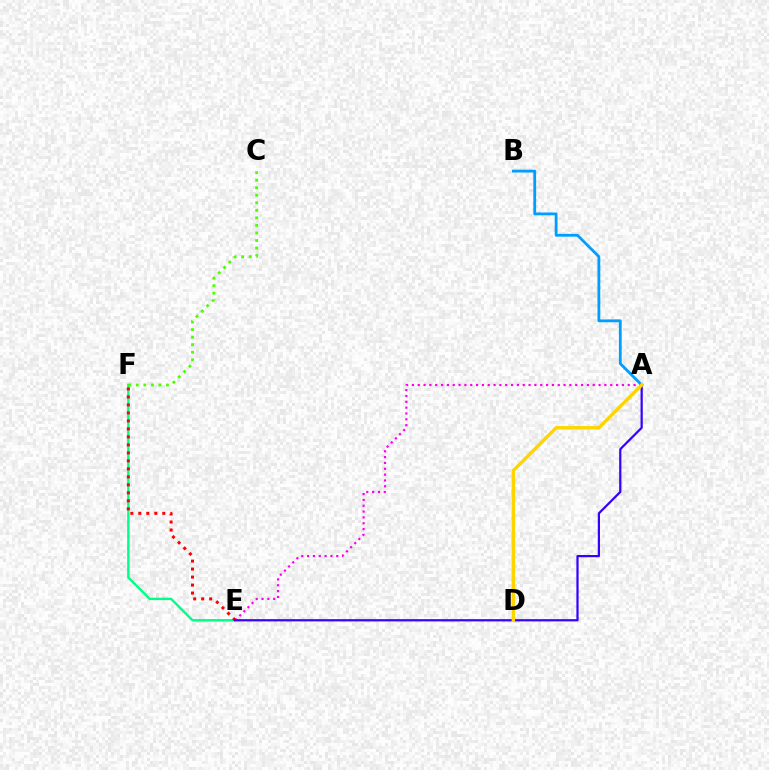{('A', 'E'): [{'color': '#ff00ed', 'line_style': 'dotted', 'thickness': 1.58}, {'color': '#3700ff', 'line_style': 'solid', 'thickness': 1.6}], ('A', 'B'): [{'color': '#009eff', 'line_style': 'solid', 'thickness': 2.02}], ('E', 'F'): [{'color': '#00ff86', 'line_style': 'solid', 'thickness': 1.72}, {'color': '#ff0000', 'line_style': 'dotted', 'thickness': 2.17}], ('C', 'F'): [{'color': '#4fff00', 'line_style': 'dotted', 'thickness': 2.05}], ('A', 'D'): [{'color': '#ffd500', 'line_style': 'solid', 'thickness': 2.47}]}